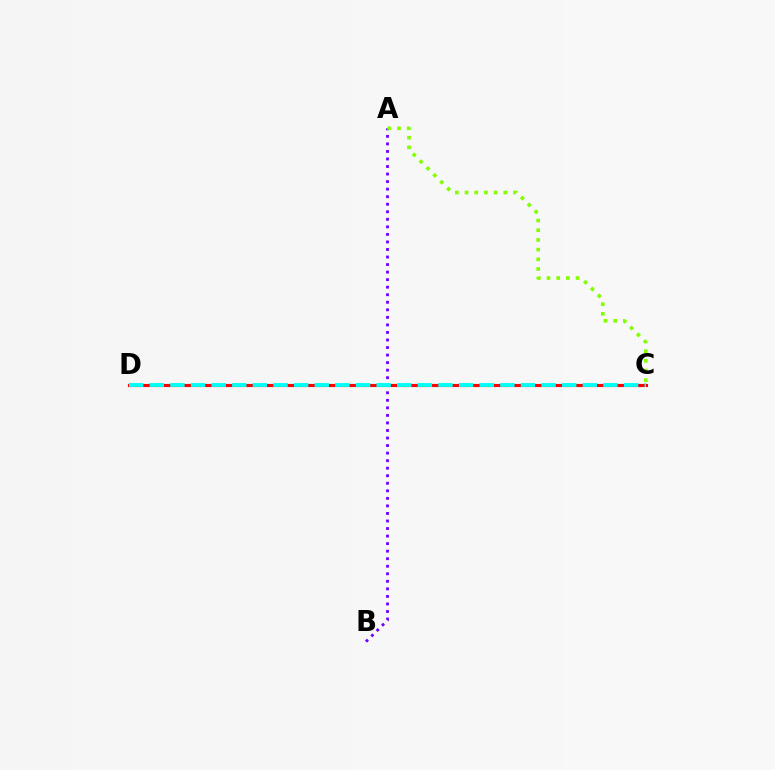{('A', 'B'): [{'color': '#7200ff', 'line_style': 'dotted', 'thickness': 2.05}], ('C', 'D'): [{'color': '#ff0000', 'line_style': 'solid', 'thickness': 2.26}, {'color': '#00fff6', 'line_style': 'dashed', 'thickness': 2.8}], ('A', 'C'): [{'color': '#84ff00', 'line_style': 'dotted', 'thickness': 2.63}]}